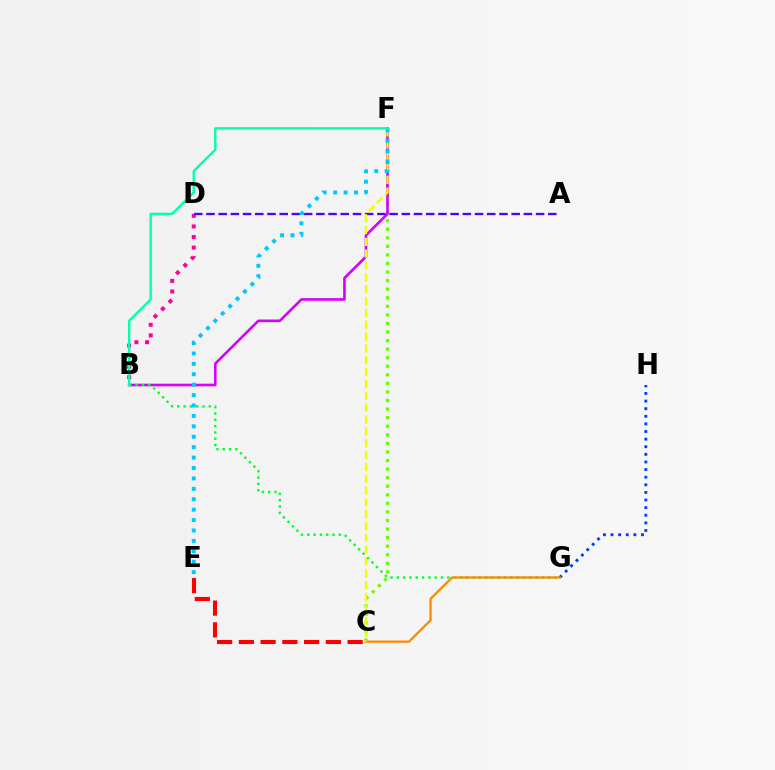{('C', 'F'): [{'color': '#66ff00', 'line_style': 'dotted', 'thickness': 2.33}, {'color': '#eeff00', 'line_style': 'dashed', 'thickness': 1.61}], ('C', 'E'): [{'color': '#ff0000', 'line_style': 'dashed', 'thickness': 2.96}], ('B', 'F'): [{'color': '#d600ff', 'line_style': 'solid', 'thickness': 1.89}, {'color': '#00ffaf', 'line_style': 'solid', 'thickness': 1.71}], ('G', 'H'): [{'color': '#003fff', 'line_style': 'dotted', 'thickness': 2.07}], ('B', 'G'): [{'color': '#00ff27', 'line_style': 'dotted', 'thickness': 1.71}], ('B', 'D'): [{'color': '#ff00a0', 'line_style': 'dotted', 'thickness': 2.87}], ('C', 'G'): [{'color': '#ff8800', 'line_style': 'solid', 'thickness': 1.65}], ('A', 'D'): [{'color': '#4f00ff', 'line_style': 'dashed', 'thickness': 1.66}], ('E', 'F'): [{'color': '#00c7ff', 'line_style': 'dotted', 'thickness': 2.83}]}